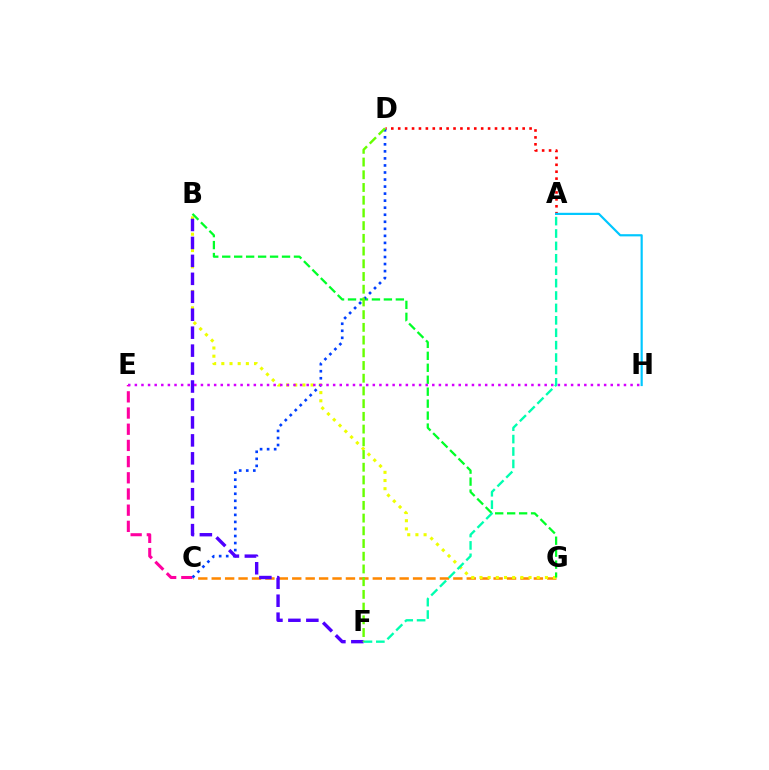{('C', 'G'): [{'color': '#ff8800', 'line_style': 'dashed', 'thickness': 1.82}], ('B', 'G'): [{'color': '#eeff00', 'line_style': 'dotted', 'thickness': 2.22}, {'color': '#00ff27', 'line_style': 'dashed', 'thickness': 1.62}], ('A', 'D'): [{'color': '#ff0000', 'line_style': 'dotted', 'thickness': 1.88}], ('C', 'E'): [{'color': '#ff00a0', 'line_style': 'dashed', 'thickness': 2.2}], ('C', 'D'): [{'color': '#003fff', 'line_style': 'dotted', 'thickness': 1.91}], ('A', 'H'): [{'color': '#00c7ff', 'line_style': 'solid', 'thickness': 1.57}], ('E', 'H'): [{'color': '#d600ff', 'line_style': 'dotted', 'thickness': 1.8}], ('B', 'F'): [{'color': '#4f00ff', 'line_style': 'dashed', 'thickness': 2.44}], ('A', 'F'): [{'color': '#00ffaf', 'line_style': 'dashed', 'thickness': 1.69}], ('D', 'F'): [{'color': '#66ff00', 'line_style': 'dashed', 'thickness': 1.73}]}